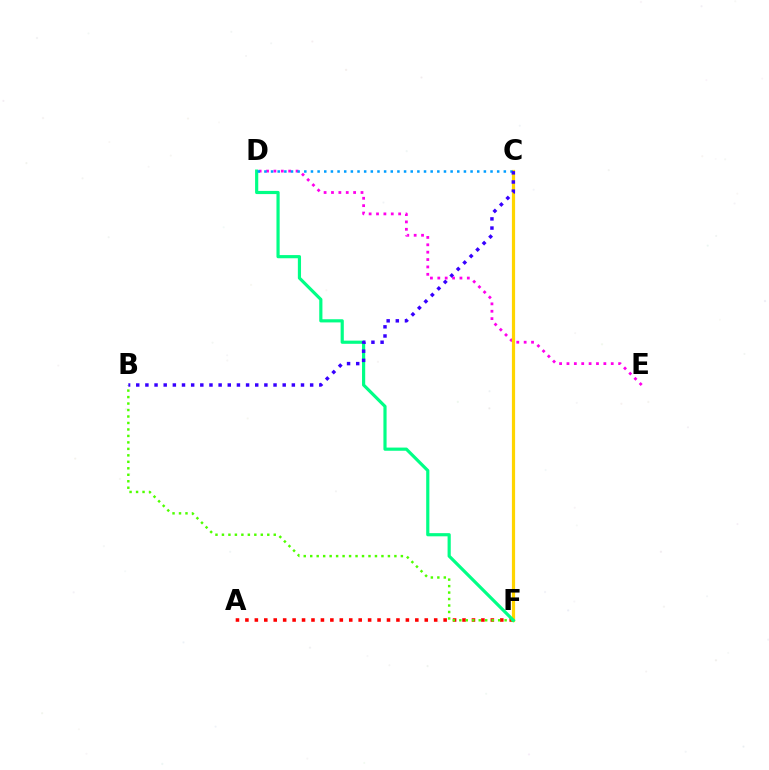{('D', 'E'): [{'color': '#ff00ed', 'line_style': 'dotted', 'thickness': 2.01}], ('C', 'F'): [{'color': '#ffd500', 'line_style': 'solid', 'thickness': 2.3}], ('A', 'F'): [{'color': '#ff0000', 'line_style': 'dotted', 'thickness': 2.56}], ('B', 'F'): [{'color': '#4fff00', 'line_style': 'dotted', 'thickness': 1.76}], ('D', 'F'): [{'color': '#00ff86', 'line_style': 'solid', 'thickness': 2.29}], ('C', 'D'): [{'color': '#009eff', 'line_style': 'dotted', 'thickness': 1.81}], ('B', 'C'): [{'color': '#3700ff', 'line_style': 'dotted', 'thickness': 2.49}]}